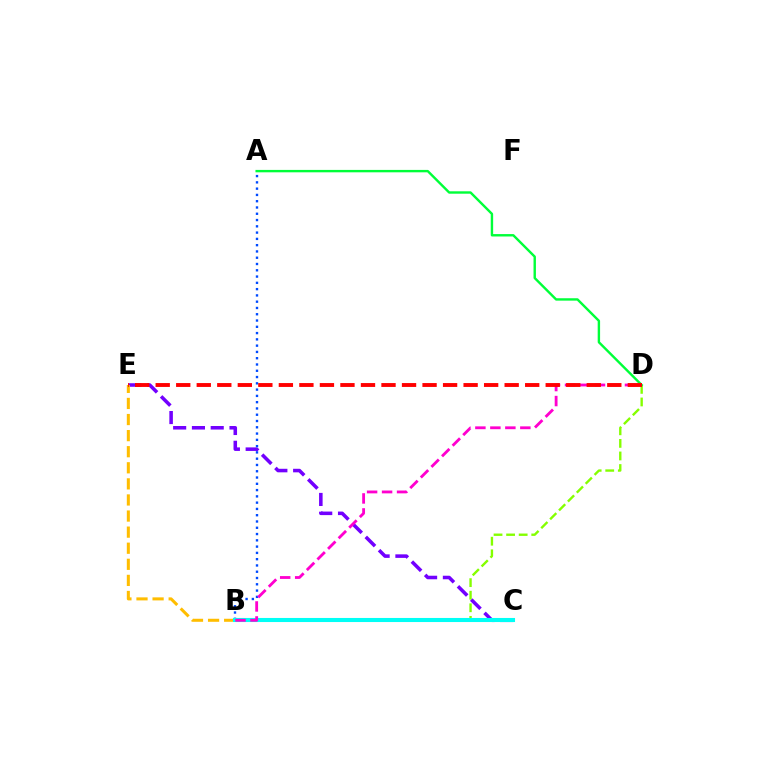{('B', 'D'): [{'color': '#84ff00', 'line_style': 'dashed', 'thickness': 1.71}, {'color': '#ff00cf', 'line_style': 'dashed', 'thickness': 2.04}], ('C', 'E'): [{'color': '#7200ff', 'line_style': 'dashed', 'thickness': 2.55}], ('A', 'B'): [{'color': '#004bff', 'line_style': 'dotted', 'thickness': 1.71}], ('A', 'D'): [{'color': '#00ff39', 'line_style': 'solid', 'thickness': 1.73}], ('B', 'E'): [{'color': '#ffbd00', 'line_style': 'dashed', 'thickness': 2.19}], ('B', 'C'): [{'color': '#00fff6', 'line_style': 'solid', 'thickness': 2.93}], ('D', 'E'): [{'color': '#ff0000', 'line_style': 'dashed', 'thickness': 2.79}]}